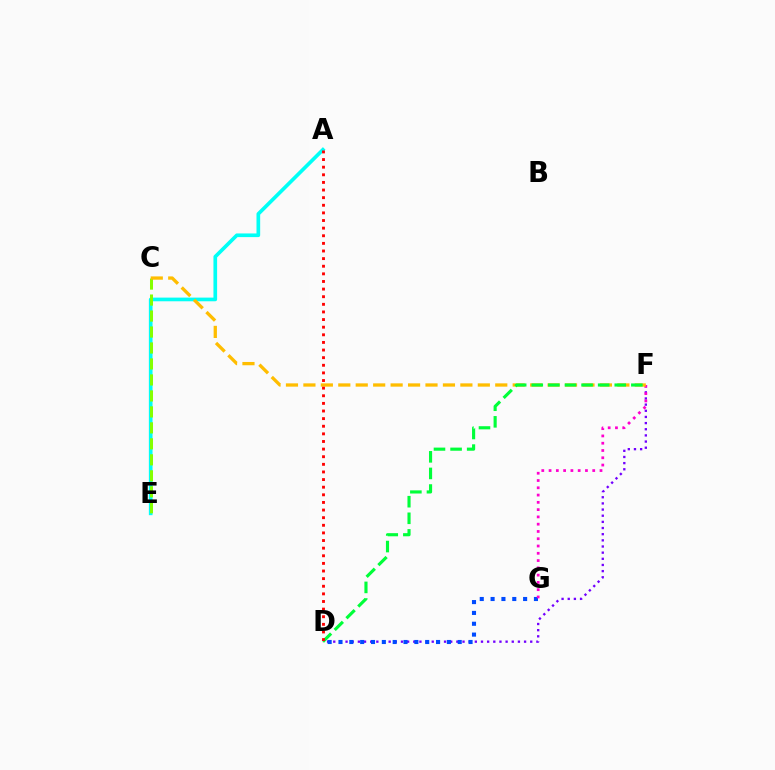{('D', 'F'): [{'color': '#7200ff', 'line_style': 'dotted', 'thickness': 1.67}, {'color': '#00ff39', 'line_style': 'dashed', 'thickness': 2.25}], ('D', 'G'): [{'color': '#004bff', 'line_style': 'dotted', 'thickness': 2.95}], ('F', 'G'): [{'color': '#ff00cf', 'line_style': 'dotted', 'thickness': 1.98}], ('A', 'E'): [{'color': '#00fff6', 'line_style': 'solid', 'thickness': 2.64}], ('C', 'E'): [{'color': '#84ff00', 'line_style': 'dashed', 'thickness': 2.17}], ('C', 'F'): [{'color': '#ffbd00', 'line_style': 'dashed', 'thickness': 2.37}], ('A', 'D'): [{'color': '#ff0000', 'line_style': 'dotted', 'thickness': 2.07}]}